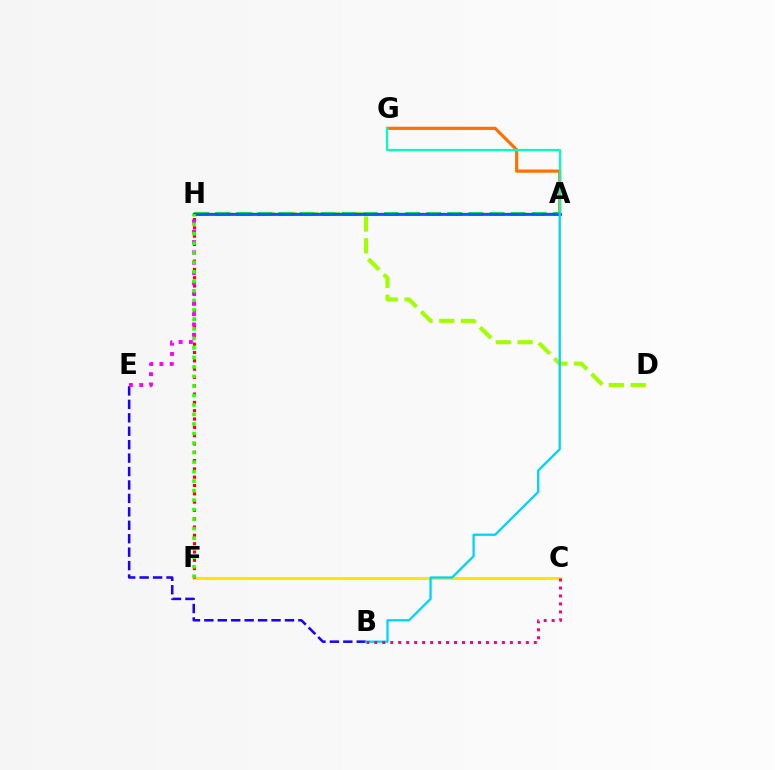{('D', 'H'): [{'color': '#a2ff00', 'line_style': 'dashed', 'thickness': 2.96}], ('A', 'G'): [{'color': '#ff7000', 'line_style': 'solid', 'thickness': 2.28}, {'color': '#00ffbb', 'line_style': 'solid', 'thickness': 1.58}], ('C', 'F'): [{'color': '#ffe600', 'line_style': 'solid', 'thickness': 2.2}], ('F', 'H'): [{'color': '#ff0000', 'line_style': 'dotted', 'thickness': 2.26}, {'color': '#31ff00', 'line_style': 'dotted', 'thickness': 2.58}], ('A', 'H'): [{'color': '#00ff45', 'line_style': 'dashed', 'thickness': 2.87}, {'color': '#8a00ff', 'line_style': 'solid', 'thickness': 1.65}, {'color': '#005dff', 'line_style': 'solid', 'thickness': 1.98}], ('B', 'E'): [{'color': '#1900ff', 'line_style': 'dashed', 'thickness': 1.83}], ('A', 'B'): [{'color': '#00d3ff', 'line_style': 'solid', 'thickness': 1.65}], ('E', 'H'): [{'color': '#fa00f9', 'line_style': 'dotted', 'thickness': 2.8}], ('B', 'C'): [{'color': '#ff0088', 'line_style': 'dotted', 'thickness': 2.17}]}